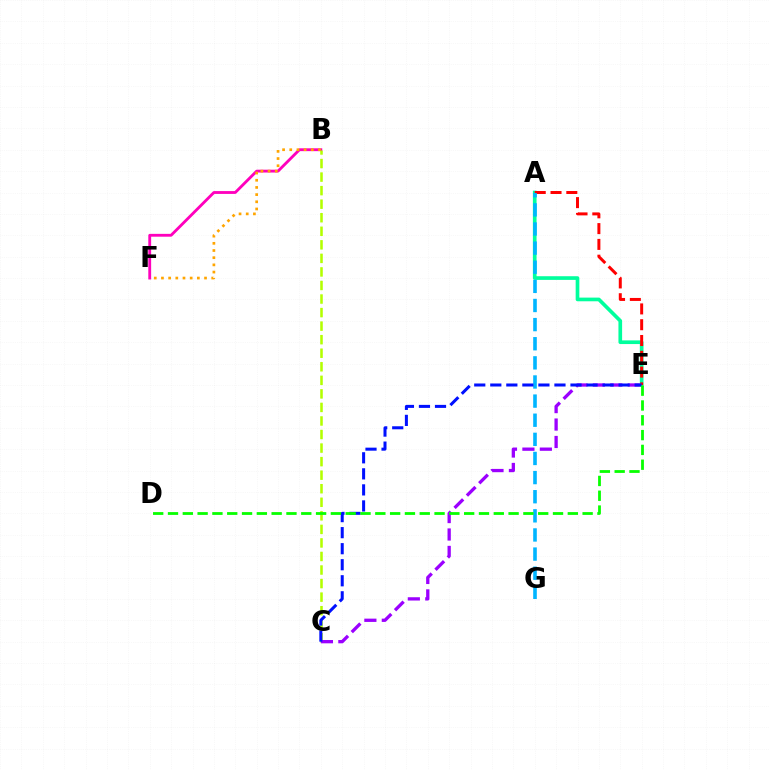{('A', 'E'): [{'color': '#00ff9d', 'line_style': 'solid', 'thickness': 2.64}, {'color': '#ff0000', 'line_style': 'dashed', 'thickness': 2.15}], ('B', 'F'): [{'color': '#ff00bd', 'line_style': 'solid', 'thickness': 2.04}, {'color': '#ffa500', 'line_style': 'dotted', 'thickness': 1.95}], ('B', 'C'): [{'color': '#b3ff00', 'line_style': 'dashed', 'thickness': 1.84}], ('A', 'G'): [{'color': '#00b5ff', 'line_style': 'dashed', 'thickness': 2.6}], ('C', 'E'): [{'color': '#9b00ff', 'line_style': 'dashed', 'thickness': 2.37}, {'color': '#0010ff', 'line_style': 'dashed', 'thickness': 2.18}], ('D', 'E'): [{'color': '#08ff00', 'line_style': 'dashed', 'thickness': 2.01}]}